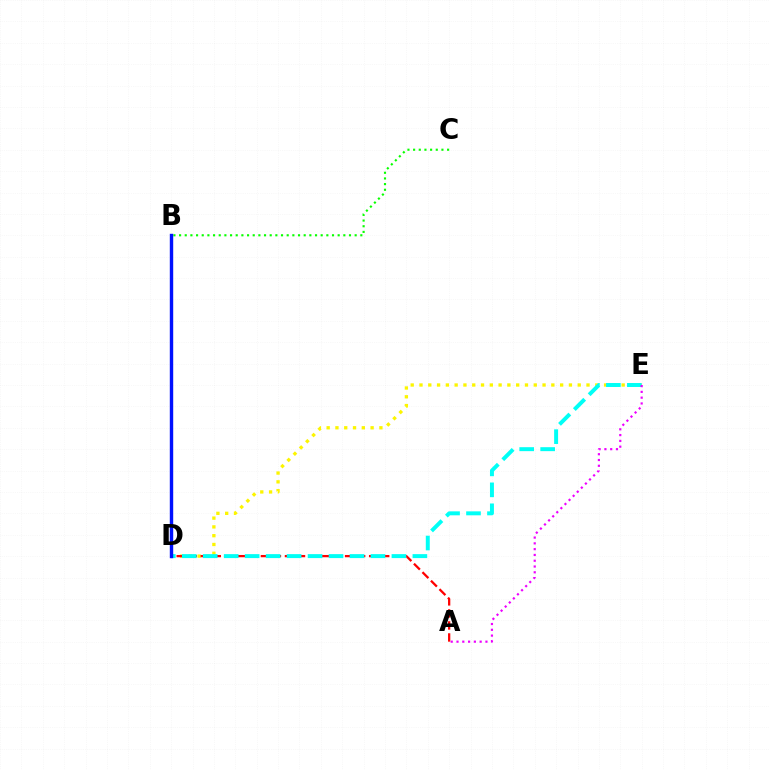{('D', 'E'): [{'color': '#fcf500', 'line_style': 'dotted', 'thickness': 2.39}, {'color': '#00fff6', 'line_style': 'dashed', 'thickness': 2.85}], ('B', 'C'): [{'color': '#08ff00', 'line_style': 'dotted', 'thickness': 1.54}], ('A', 'D'): [{'color': '#ff0000', 'line_style': 'dashed', 'thickness': 1.63}], ('B', 'D'): [{'color': '#0010ff', 'line_style': 'solid', 'thickness': 2.45}], ('A', 'E'): [{'color': '#ee00ff', 'line_style': 'dotted', 'thickness': 1.57}]}